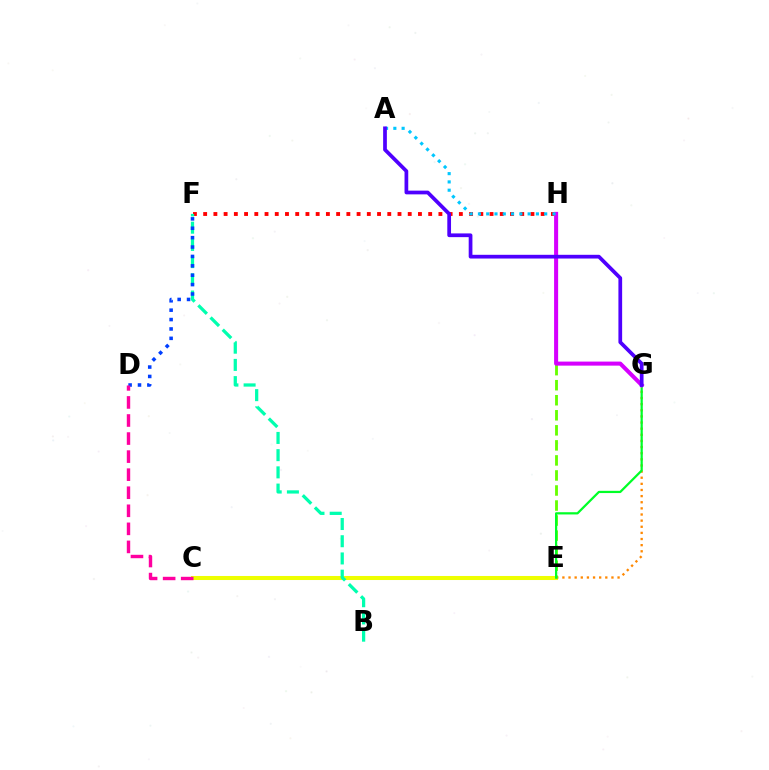{('C', 'E'): [{'color': '#eeff00', 'line_style': 'solid', 'thickness': 2.91}], ('F', 'H'): [{'color': '#ff0000', 'line_style': 'dotted', 'thickness': 2.78}], ('E', 'G'): [{'color': '#ff8800', 'line_style': 'dotted', 'thickness': 1.67}, {'color': '#00ff27', 'line_style': 'solid', 'thickness': 1.61}], ('E', 'H'): [{'color': '#66ff00', 'line_style': 'dashed', 'thickness': 2.04}], ('B', 'F'): [{'color': '#00ffaf', 'line_style': 'dashed', 'thickness': 2.34}], ('D', 'F'): [{'color': '#003fff', 'line_style': 'dotted', 'thickness': 2.55}], ('C', 'D'): [{'color': '#ff00a0', 'line_style': 'dashed', 'thickness': 2.45}], ('G', 'H'): [{'color': '#d600ff', 'line_style': 'solid', 'thickness': 2.91}], ('A', 'H'): [{'color': '#00c7ff', 'line_style': 'dotted', 'thickness': 2.25}], ('A', 'G'): [{'color': '#4f00ff', 'line_style': 'solid', 'thickness': 2.68}]}